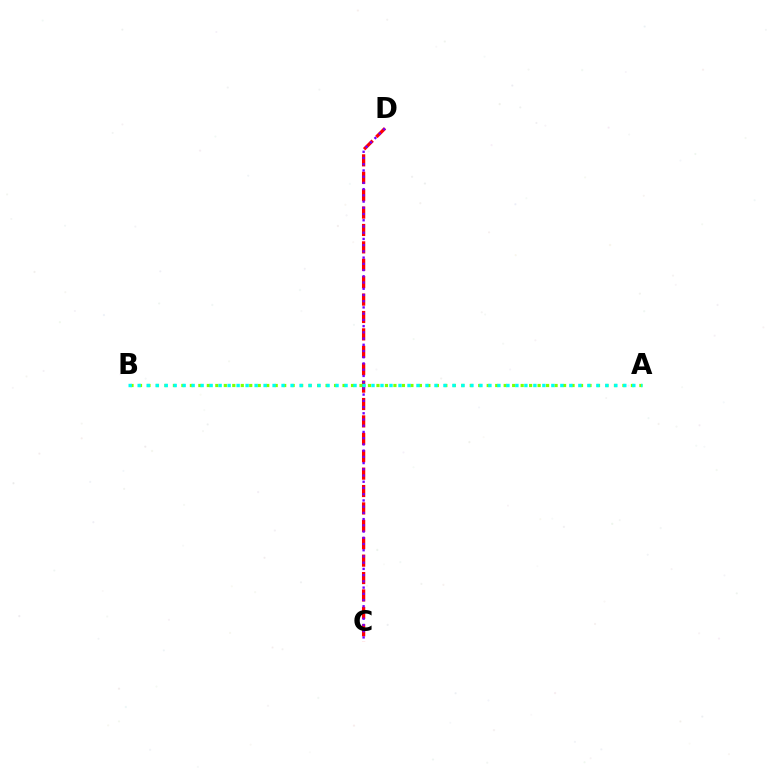{('C', 'D'): [{'color': '#ff0000', 'line_style': 'dashed', 'thickness': 2.36}, {'color': '#7200ff', 'line_style': 'dotted', 'thickness': 1.69}], ('A', 'B'): [{'color': '#84ff00', 'line_style': 'dotted', 'thickness': 2.3}, {'color': '#00fff6', 'line_style': 'dotted', 'thickness': 2.44}]}